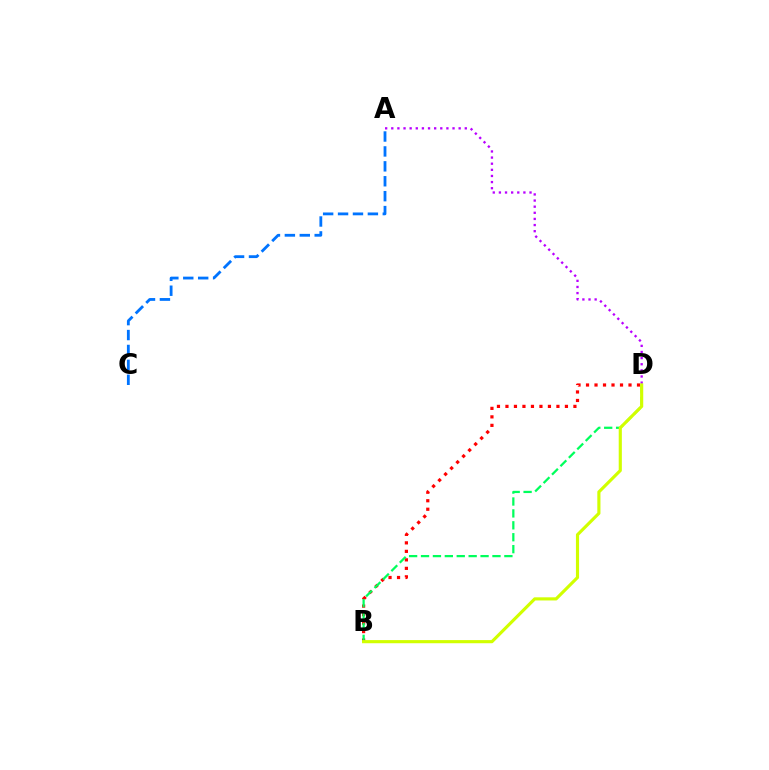{('A', 'D'): [{'color': '#b900ff', 'line_style': 'dotted', 'thickness': 1.66}], ('B', 'D'): [{'color': '#ff0000', 'line_style': 'dotted', 'thickness': 2.31}, {'color': '#00ff5c', 'line_style': 'dashed', 'thickness': 1.62}, {'color': '#d1ff00', 'line_style': 'solid', 'thickness': 2.26}], ('A', 'C'): [{'color': '#0074ff', 'line_style': 'dashed', 'thickness': 2.03}]}